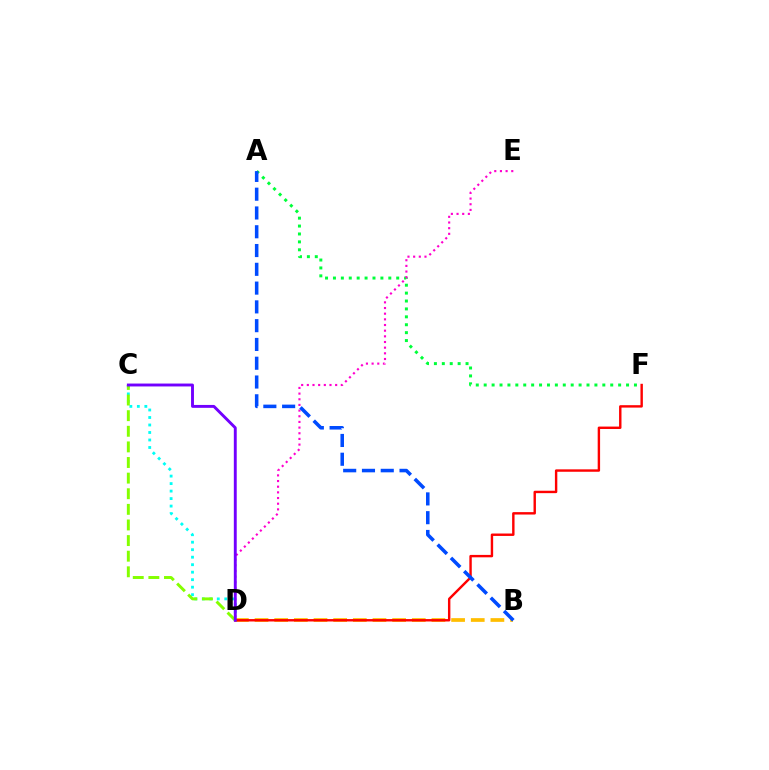{('A', 'F'): [{'color': '#00ff39', 'line_style': 'dotted', 'thickness': 2.15}], ('D', 'E'): [{'color': '#ff00cf', 'line_style': 'dotted', 'thickness': 1.54}], ('C', 'D'): [{'color': '#00fff6', 'line_style': 'dotted', 'thickness': 2.04}, {'color': '#84ff00', 'line_style': 'dashed', 'thickness': 2.12}, {'color': '#7200ff', 'line_style': 'solid', 'thickness': 2.09}], ('B', 'D'): [{'color': '#ffbd00', 'line_style': 'dashed', 'thickness': 2.67}], ('D', 'F'): [{'color': '#ff0000', 'line_style': 'solid', 'thickness': 1.74}], ('A', 'B'): [{'color': '#004bff', 'line_style': 'dashed', 'thickness': 2.55}]}